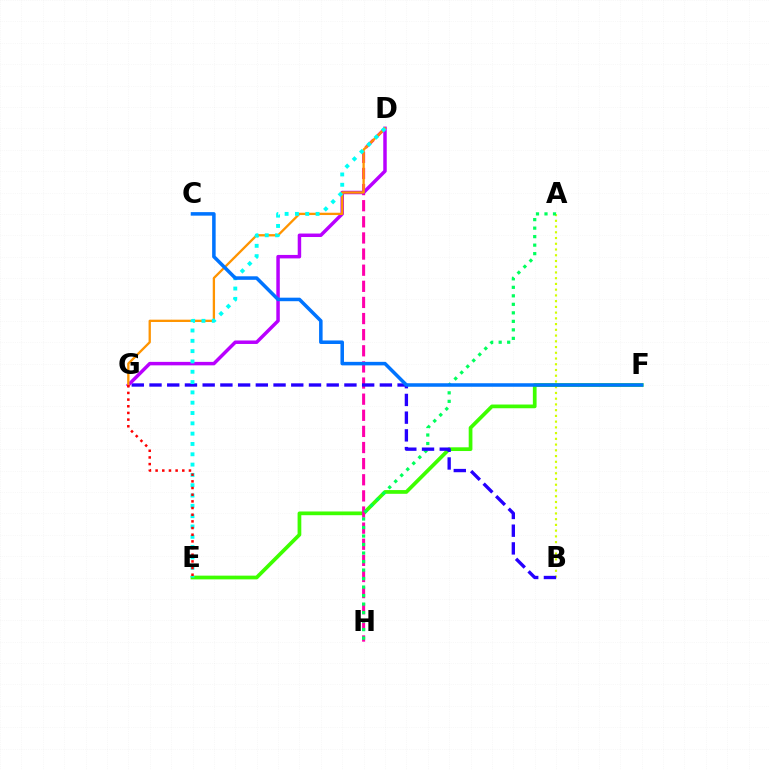{('A', 'B'): [{'color': '#d1ff00', 'line_style': 'dotted', 'thickness': 1.56}], ('E', 'F'): [{'color': '#3dff00', 'line_style': 'solid', 'thickness': 2.68}], ('D', 'H'): [{'color': '#ff00ac', 'line_style': 'dashed', 'thickness': 2.19}], ('A', 'H'): [{'color': '#00ff5c', 'line_style': 'dotted', 'thickness': 2.31}], ('B', 'G'): [{'color': '#2500ff', 'line_style': 'dashed', 'thickness': 2.41}], ('D', 'G'): [{'color': '#b900ff', 'line_style': 'solid', 'thickness': 2.5}, {'color': '#ff9400', 'line_style': 'solid', 'thickness': 1.66}], ('D', 'E'): [{'color': '#00fff6', 'line_style': 'dotted', 'thickness': 2.8}], ('E', 'G'): [{'color': '#ff0000', 'line_style': 'dotted', 'thickness': 1.81}], ('C', 'F'): [{'color': '#0074ff', 'line_style': 'solid', 'thickness': 2.54}]}